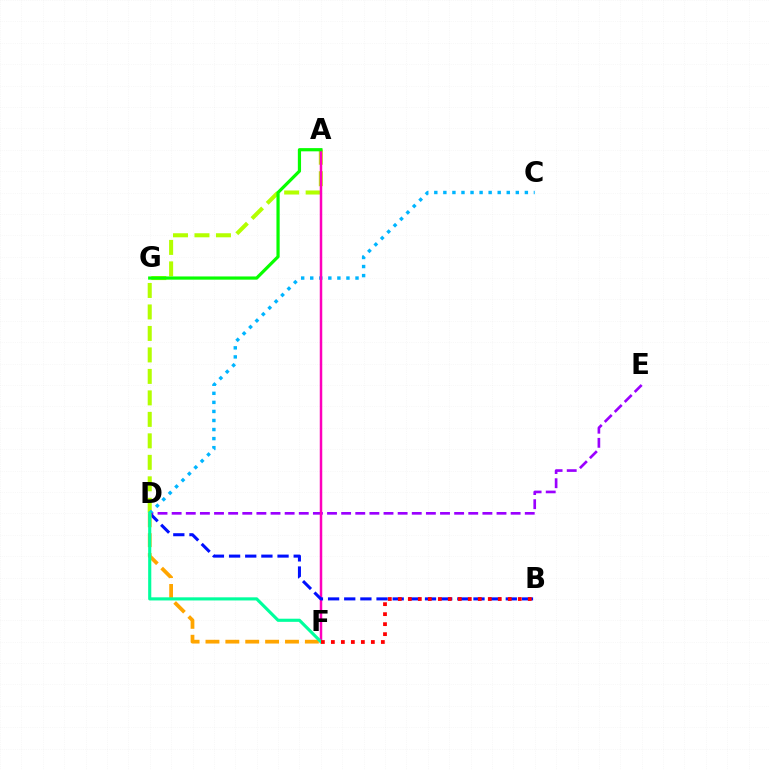{('D', 'E'): [{'color': '#9b00ff', 'line_style': 'dashed', 'thickness': 1.92}], ('A', 'D'): [{'color': '#b3ff00', 'line_style': 'dashed', 'thickness': 2.92}], ('C', 'D'): [{'color': '#00b5ff', 'line_style': 'dotted', 'thickness': 2.46}], ('A', 'F'): [{'color': '#ff00bd', 'line_style': 'solid', 'thickness': 1.79}], ('B', 'D'): [{'color': '#0010ff', 'line_style': 'dashed', 'thickness': 2.19}], ('D', 'F'): [{'color': '#ffa500', 'line_style': 'dashed', 'thickness': 2.7}, {'color': '#00ff9d', 'line_style': 'solid', 'thickness': 2.25}], ('B', 'F'): [{'color': '#ff0000', 'line_style': 'dotted', 'thickness': 2.72}], ('A', 'G'): [{'color': '#08ff00', 'line_style': 'solid', 'thickness': 2.31}]}